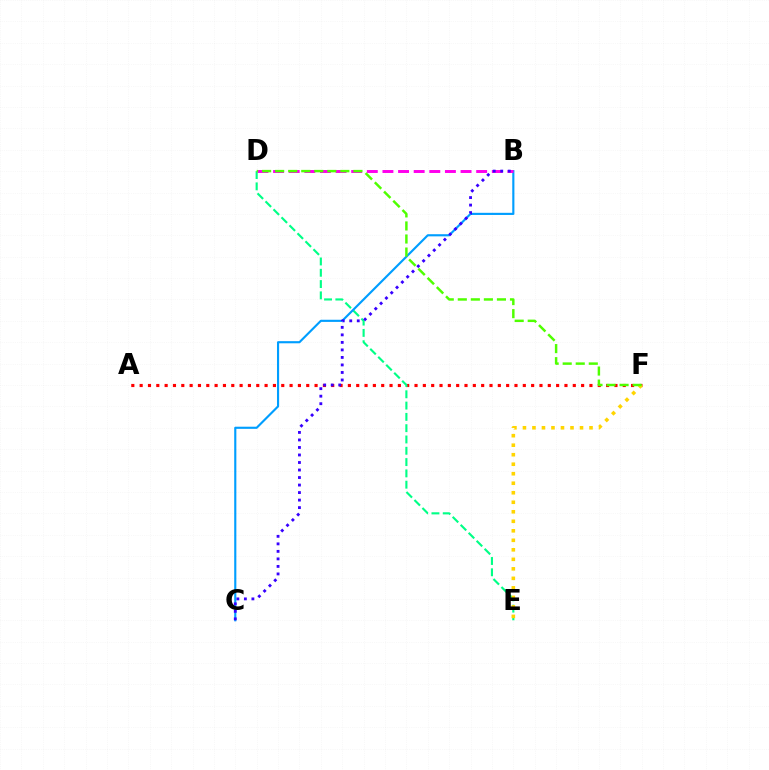{('A', 'F'): [{'color': '#ff0000', 'line_style': 'dotted', 'thickness': 2.26}], ('D', 'E'): [{'color': '#00ff86', 'line_style': 'dashed', 'thickness': 1.53}], ('E', 'F'): [{'color': '#ffd500', 'line_style': 'dotted', 'thickness': 2.58}], ('B', 'C'): [{'color': '#009eff', 'line_style': 'solid', 'thickness': 1.54}, {'color': '#3700ff', 'line_style': 'dotted', 'thickness': 2.04}], ('B', 'D'): [{'color': '#ff00ed', 'line_style': 'dashed', 'thickness': 2.12}], ('D', 'F'): [{'color': '#4fff00', 'line_style': 'dashed', 'thickness': 1.77}]}